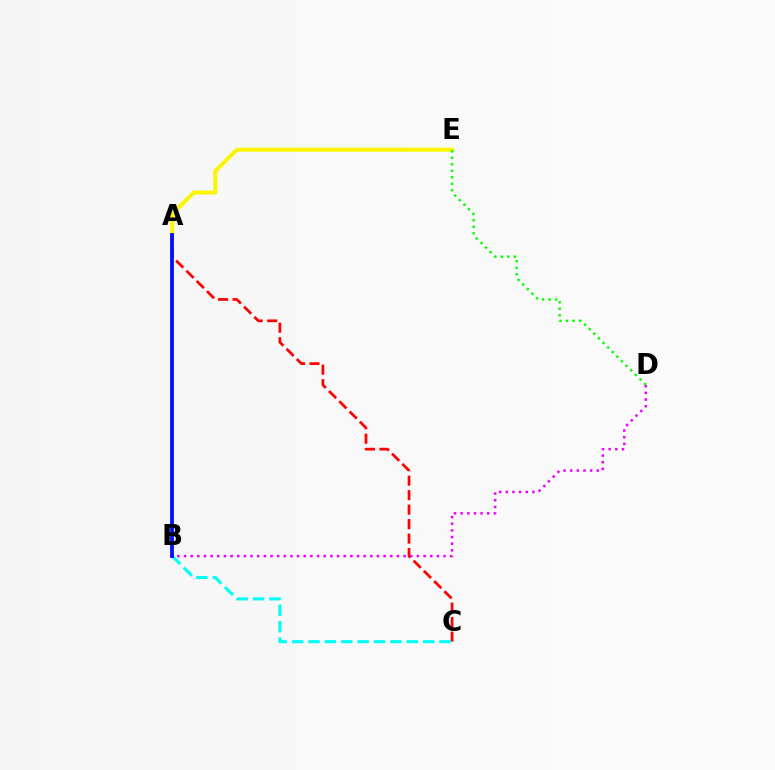{('A', 'E'): [{'color': '#fcf500', 'line_style': 'solid', 'thickness': 2.9}], ('D', 'E'): [{'color': '#08ff00', 'line_style': 'dotted', 'thickness': 1.76}], ('A', 'C'): [{'color': '#ff0000', 'line_style': 'dashed', 'thickness': 1.97}], ('B', 'C'): [{'color': '#00fff6', 'line_style': 'dashed', 'thickness': 2.22}], ('B', 'D'): [{'color': '#ee00ff', 'line_style': 'dotted', 'thickness': 1.81}], ('A', 'B'): [{'color': '#0010ff', 'line_style': 'solid', 'thickness': 2.74}]}